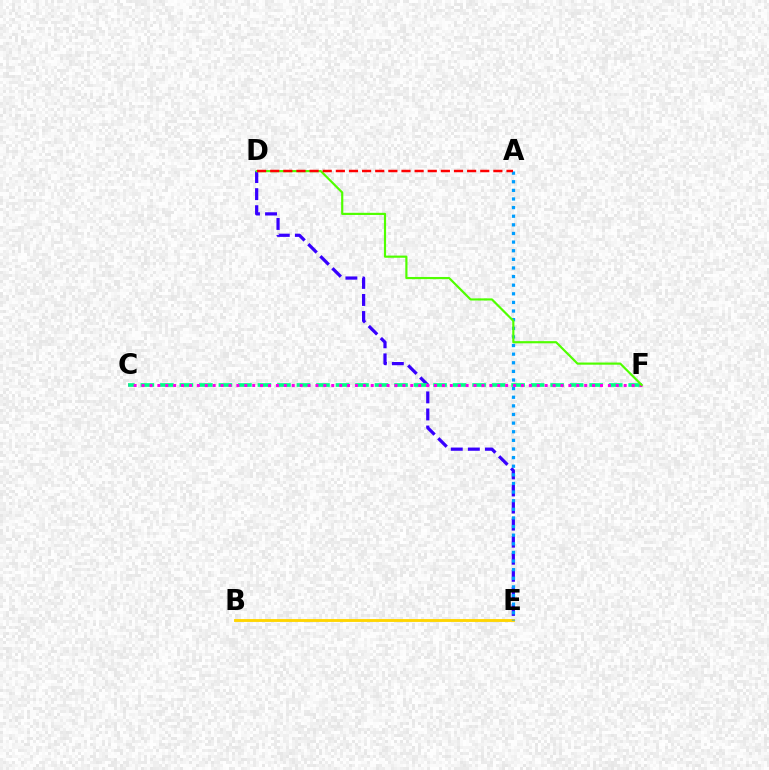{('D', 'E'): [{'color': '#3700ff', 'line_style': 'dashed', 'thickness': 2.32}], ('C', 'F'): [{'color': '#00ff86', 'line_style': 'dashed', 'thickness': 2.65}, {'color': '#ff00ed', 'line_style': 'dotted', 'thickness': 2.15}], ('B', 'E'): [{'color': '#ffd500', 'line_style': 'solid', 'thickness': 2.06}], ('A', 'E'): [{'color': '#009eff', 'line_style': 'dotted', 'thickness': 2.34}], ('D', 'F'): [{'color': '#4fff00', 'line_style': 'solid', 'thickness': 1.57}], ('A', 'D'): [{'color': '#ff0000', 'line_style': 'dashed', 'thickness': 1.78}]}